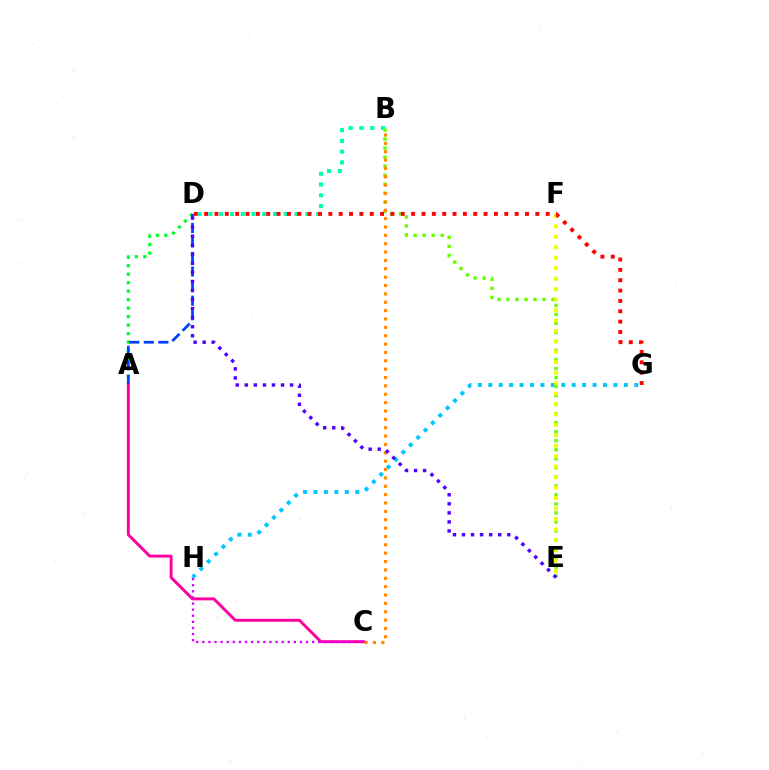{('A', 'D'): [{'color': '#00ff27', 'line_style': 'dotted', 'thickness': 2.31}, {'color': '#003fff', 'line_style': 'dashed', 'thickness': 1.98}], ('B', 'D'): [{'color': '#00ffaf', 'line_style': 'dotted', 'thickness': 2.93}], ('G', 'H'): [{'color': '#00c7ff', 'line_style': 'dotted', 'thickness': 2.83}], ('B', 'E'): [{'color': '#66ff00', 'line_style': 'dotted', 'thickness': 2.45}], ('A', 'C'): [{'color': '#ff00a0', 'line_style': 'solid', 'thickness': 2.11}], ('E', 'F'): [{'color': '#eeff00', 'line_style': 'dotted', 'thickness': 2.84}], ('B', 'C'): [{'color': '#ff8800', 'line_style': 'dotted', 'thickness': 2.27}], ('C', 'H'): [{'color': '#d600ff', 'line_style': 'dotted', 'thickness': 1.66}], ('D', 'G'): [{'color': '#ff0000', 'line_style': 'dotted', 'thickness': 2.81}], ('D', 'E'): [{'color': '#4f00ff', 'line_style': 'dotted', 'thickness': 2.46}]}